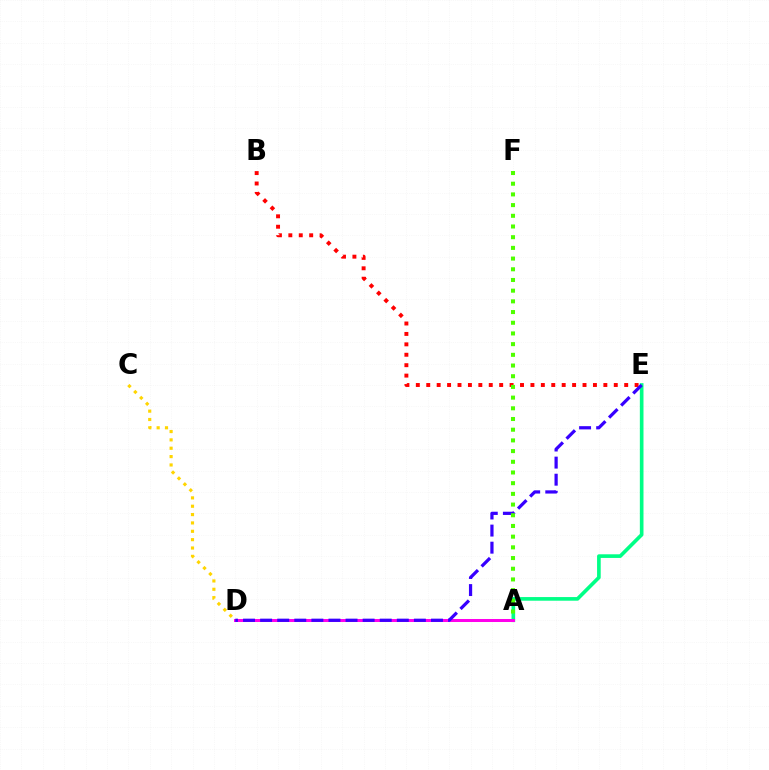{('B', 'E'): [{'color': '#ff0000', 'line_style': 'dotted', 'thickness': 2.83}], ('A', 'E'): [{'color': '#00ff86', 'line_style': 'solid', 'thickness': 2.62}], ('C', 'D'): [{'color': '#ffd500', 'line_style': 'dotted', 'thickness': 2.27}], ('A', 'D'): [{'color': '#009eff', 'line_style': 'dotted', 'thickness': 2.04}, {'color': '#ff00ed', 'line_style': 'solid', 'thickness': 2.17}], ('D', 'E'): [{'color': '#3700ff', 'line_style': 'dashed', 'thickness': 2.32}], ('A', 'F'): [{'color': '#4fff00', 'line_style': 'dotted', 'thickness': 2.91}]}